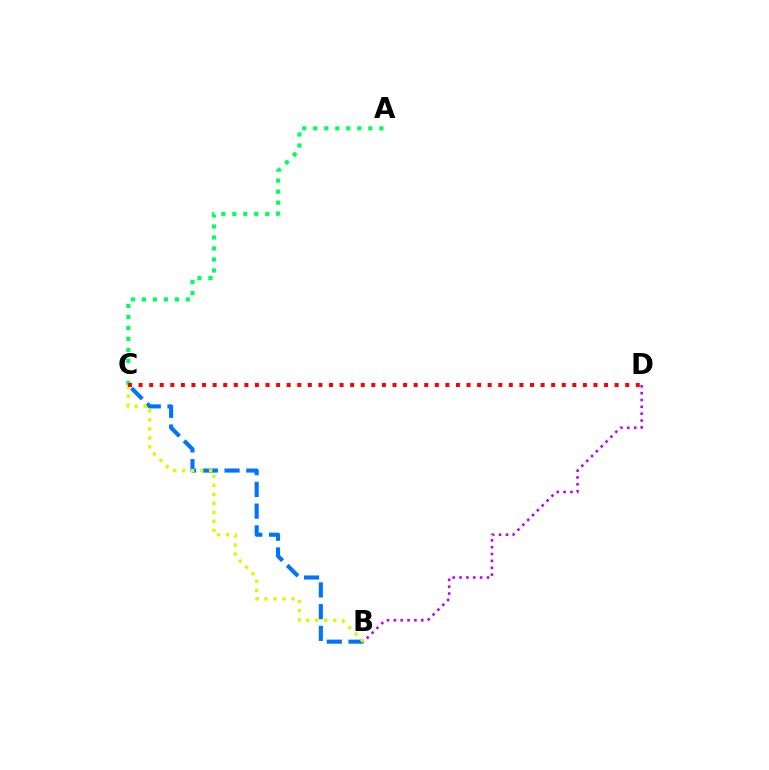{('B', 'C'): [{'color': '#0074ff', 'line_style': 'dashed', 'thickness': 2.95}, {'color': '#d1ff00', 'line_style': 'dotted', 'thickness': 2.45}], ('A', 'C'): [{'color': '#00ff5c', 'line_style': 'dotted', 'thickness': 2.99}], ('C', 'D'): [{'color': '#ff0000', 'line_style': 'dotted', 'thickness': 2.87}], ('B', 'D'): [{'color': '#b900ff', 'line_style': 'dotted', 'thickness': 1.86}]}